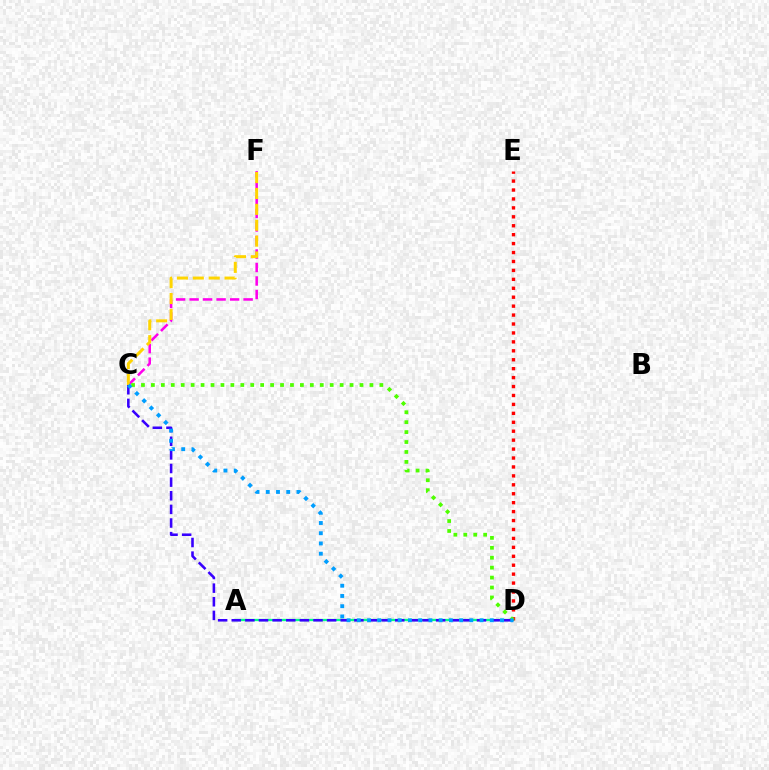{('C', 'F'): [{'color': '#ff00ed', 'line_style': 'dashed', 'thickness': 1.83}, {'color': '#ffd500', 'line_style': 'dashed', 'thickness': 2.16}], ('D', 'E'): [{'color': '#ff0000', 'line_style': 'dotted', 'thickness': 2.43}], ('A', 'D'): [{'color': '#00ff86', 'line_style': 'solid', 'thickness': 1.65}], ('C', 'D'): [{'color': '#4fff00', 'line_style': 'dotted', 'thickness': 2.7}, {'color': '#3700ff', 'line_style': 'dashed', 'thickness': 1.85}, {'color': '#009eff', 'line_style': 'dotted', 'thickness': 2.78}]}